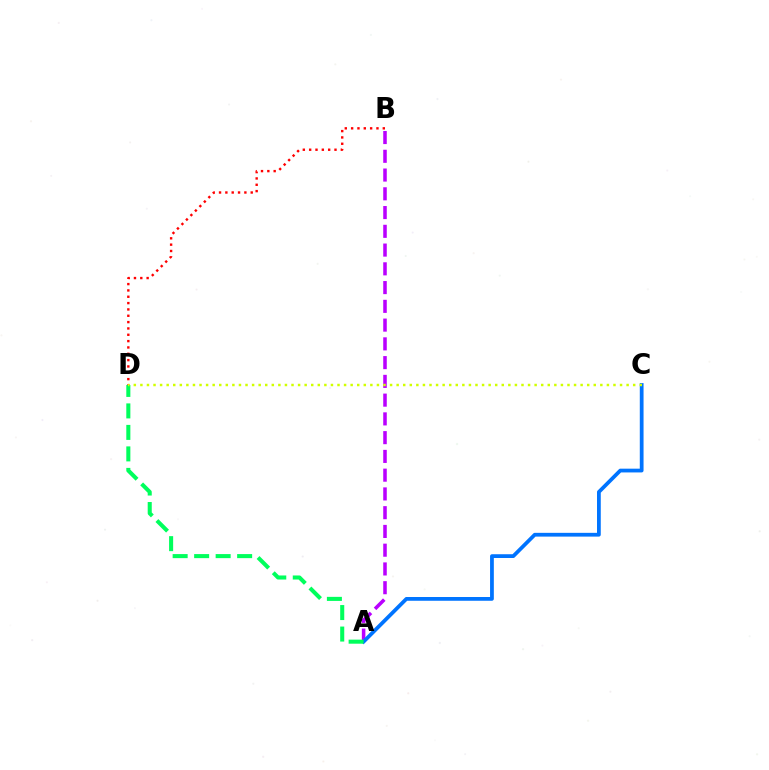{('A', 'B'): [{'color': '#b900ff', 'line_style': 'dashed', 'thickness': 2.55}], ('B', 'D'): [{'color': '#ff0000', 'line_style': 'dotted', 'thickness': 1.72}], ('A', 'C'): [{'color': '#0074ff', 'line_style': 'solid', 'thickness': 2.71}], ('A', 'D'): [{'color': '#00ff5c', 'line_style': 'dashed', 'thickness': 2.92}], ('C', 'D'): [{'color': '#d1ff00', 'line_style': 'dotted', 'thickness': 1.79}]}